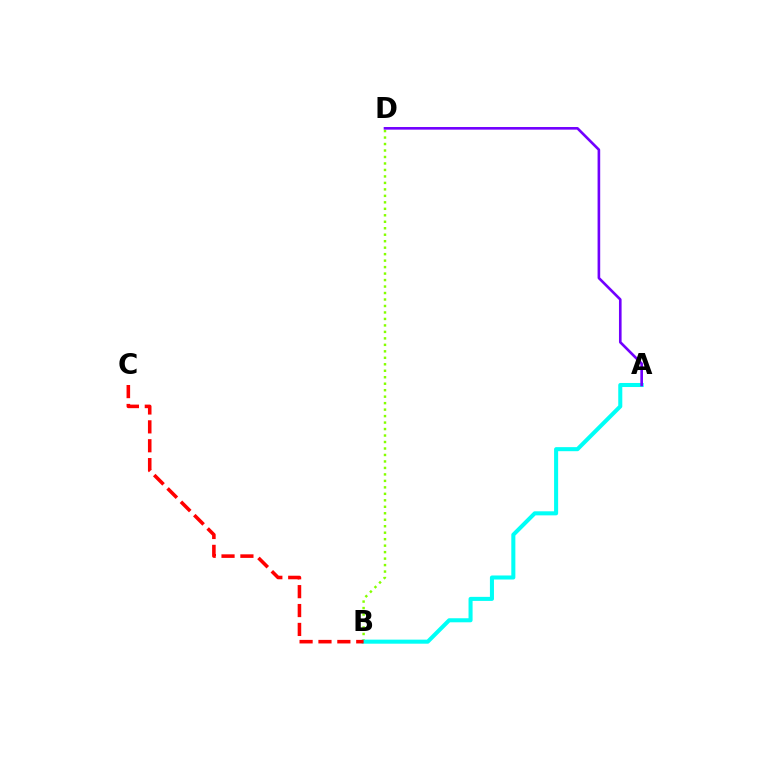{('B', 'D'): [{'color': '#84ff00', 'line_style': 'dotted', 'thickness': 1.76}], ('A', 'B'): [{'color': '#00fff6', 'line_style': 'solid', 'thickness': 2.92}], ('B', 'C'): [{'color': '#ff0000', 'line_style': 'dashed', 'thickness': 2.57}], ('A', 'D'): [{'color': '#7200ff', 'line_style': 'solid', 'thickness': 1.89}]}